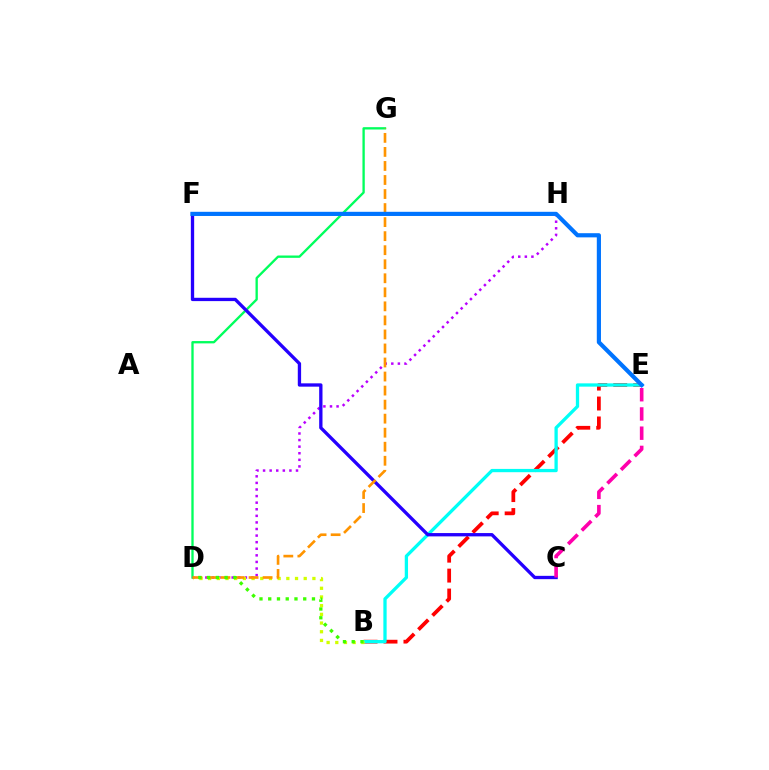{('D', 'G'): [{'color': '#00ff5c', 'line_style': 'solid', 'thickness': 1.68}, {'color': '#ff9400', 'line_style': 'dashed', 'thickness': 1.91}], ('D', 'H'): [{'color': '#b900ff', 'line_style': 'dotted', 'thickness': 1.79}], ('B', 'E'): [{'color': '#ff0000', 'line_style': 'dashed', 'thickness': 2.71}, {'color': '#00fff6', 'line_style': 'solid', 'thickness': 2.37}], ('B', 'D'): [{'color': '#d1ff00', 'line_style': 'dotted', 'thickness': 2.36}, {'color': '#3dff00', 'line_style': 'dotted', 'thickness': 2.38}], ('C', 'F'): [{'color': '#2500ff', 'line_style': 'solid', 'thickness': 2.39}], ('E', 'F'): [{'color': '#0074ff', 'line_style': 'solid', 'thickness': 3.0}], ('C', 'E'): [{'color': '#ff00ac', 'line_style': 'dashed', 'thickness': 2.61}]}